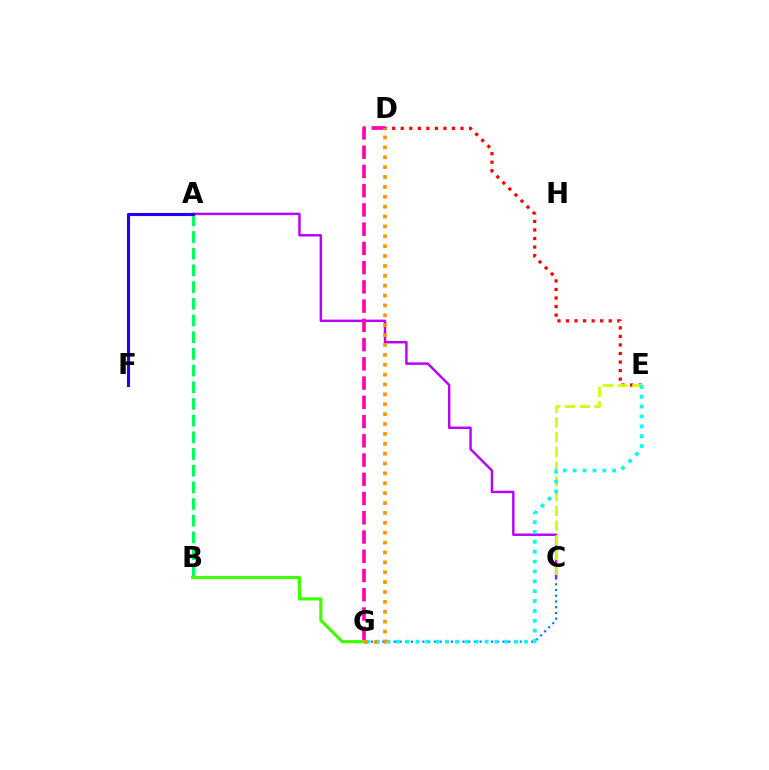{('A', 'C'): [{'color': '#b900ff', 'line_style': 'solid', 'thickness': 1.76}], ('C', 'G'): [{'color': '#0074ff', 'line_style': 'dotted', 'thickness': 1.56}], ('D', 'E'): [{'color': '#ff0000', 'line_style': 'dotted', 'thickness': 2.32}], ('D', 'G'): [{'color': '#ff00ac', 'line_style': 'dashed', 'thickness': 2.61}, {'color': '#ff9400', 'line_style': 'dotted', 'thickness': 2.68}], ('A', 'B'): [{'color': '#00ff5c', 'line_style': 'dashed', 'thickness': 2.27}], ('C', 'E'): [{'color': '#d1ff00', 'line_style': 'dashed', 'thickness': 2.0}], ('E', 'G'): [{'color': '#00fff6', 'line_style': 'dotted', 'thickness': 2.68}], ('B', 'G'): [{'color': '#3dff00', 'line_style': 'solid', 'thickness': 2.25}], ('A', 'F'): [{'color': '#2500ff', 'line_style': 'solid', 'thickness': 2.24}]}